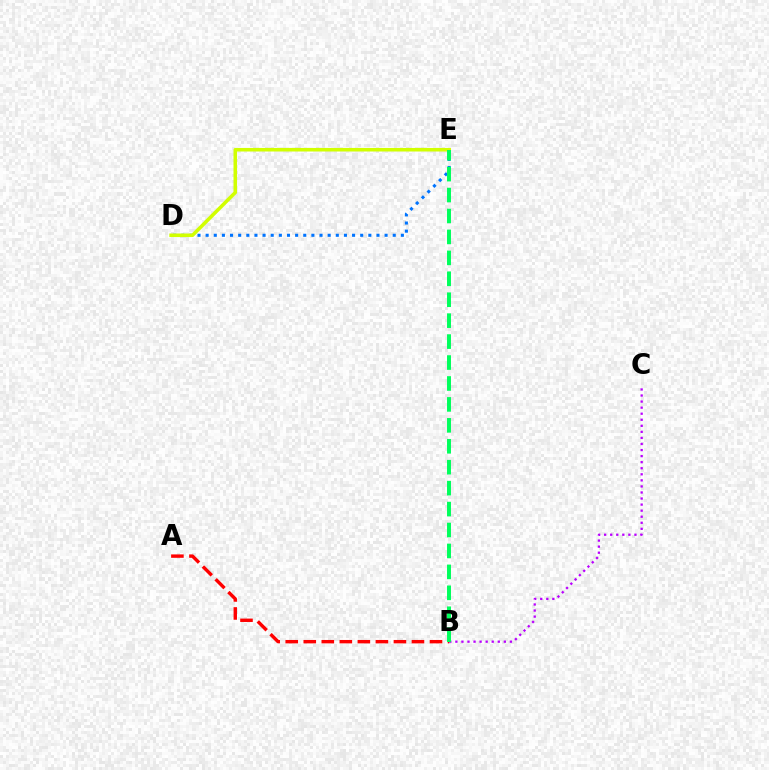{('A', 'B'): [{'color': '#ff0000', 'line_style': 'dashed', 'thickness': 2.45}], ('B', 'C'): [{'color': '#b900ff', 'line_style': 'dotted', 'thickness': 1.65}], ('D', 'E'): [{'color': '#0074ff', 'line_style': 'dotted', 'thickness': 2.21}, {'color': '#d1ff00', 'line_style': 'solid', 'thickness': 2.57}], ('B', 'E'): [{'color': '#00ff5c', 'line_style': 'dashed', 'thickness': 2.84}]}